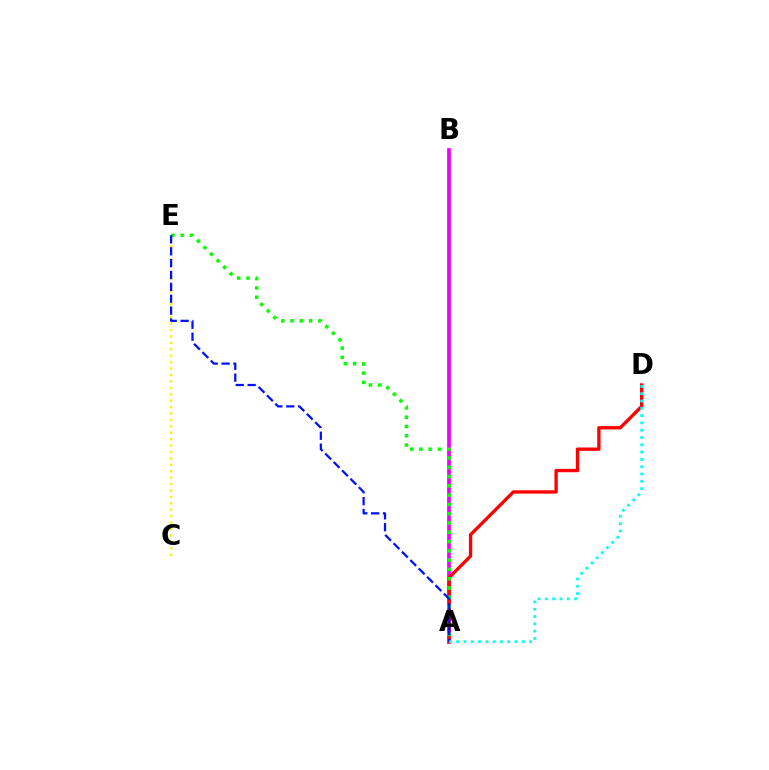{('A', 'B'): [{'color': '#ee00ff', 'line_style': 'solid', 'thickness': 2.67}], ('A', 'D'): [{'color': '#ff0000', 'line_style': 'solid', 'thickness': 2.4}, {'color': '#00fff6', 'line_style': 'dotted', 'thickness': 1.98}], ('A', 'E'): [{'color': '#08ff00', 'line_style': 'dotted', 'thickness': 2.52}, {'color': '#0010ff', 'line_style': 'dashed', 'thickness': 1.61}], ('C', 'E'): [{'color': '#fcf500', 'line_style': 'dotted', 'thickness': 1.75}]}